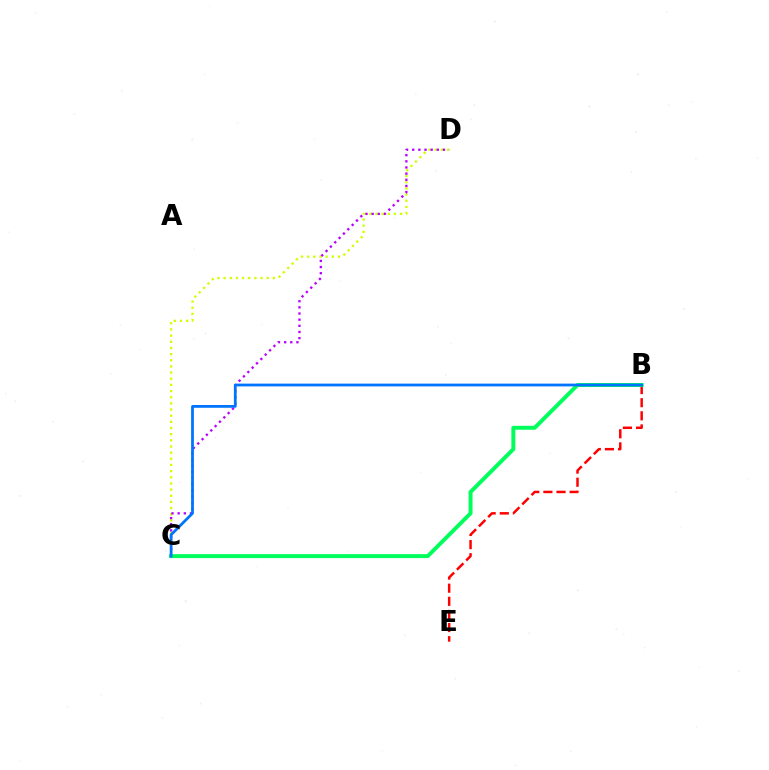{('C', 'D'): [{'color': '#d1ff00', 'line_style': 'dotted', 'thickness': 1.67}, {'color': '#b900ff', 'line_style': 'dotted', 'thickness': 1.67}], ('B', 'E'): [{'color': '#ff0000', 'line_style': 'dashed', 'thickness': 1.78}], ('B', 'C'): [{'color': '#00ff5c', 'line_style': 'solid', 'thickness': 2.84}, {'color': '#0074ff', 'line_style': 'solid', 'thickness': 1.99}]}